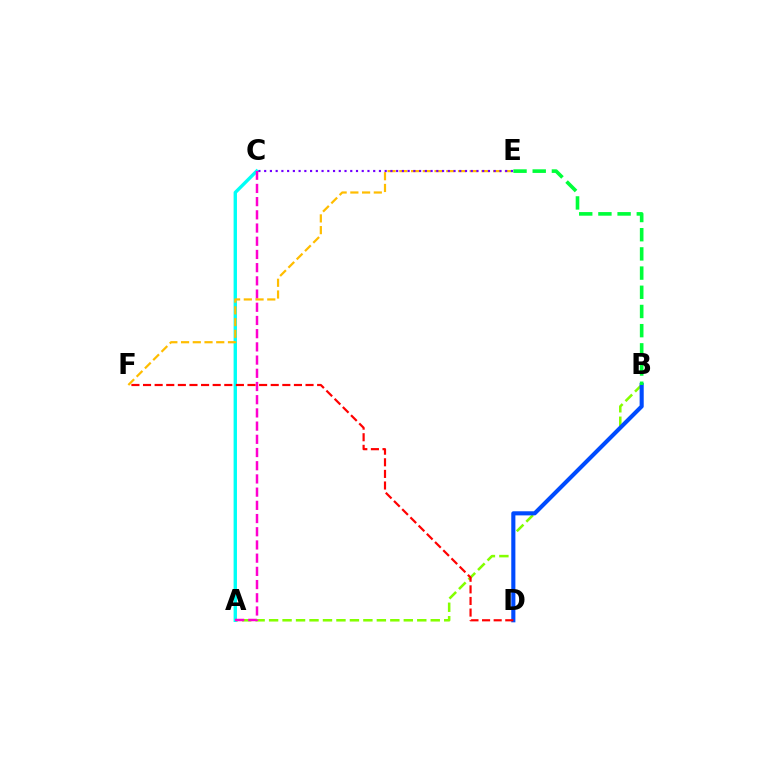{('A', 'B'): [{'color': '#84ff00', 'line_style': 'dashed', 'thickness': 1.83}], ('B', 'D'): [{'color': '#004bff', 'line_style': 'solid', 'thickness': 2.95}], ('A', 'C'): [{'color': '#00fff6', 'line_style': 'solid', 'thickness': 2.43}, {'color': '#ff00cf', 'line_style': 'dashed', 'thickness': 1.79}], ('E', 'F'): [{'color': '#ffbd00', 'line_style': 'dashed', 'thickness': 1.59}], ('D', 'F'): [{'color': '#ff0000', 'line_style': 'dashed', 'thickness': 1.58}], ('C', 'E'): [{'color': '#7200ff', 'line_style': 'dotted', 'thickness': 1.56}], ('B', 'E'): [{'color': '#00ff39', 'line_style': 'dashed', 'thickness': 2.61}]}